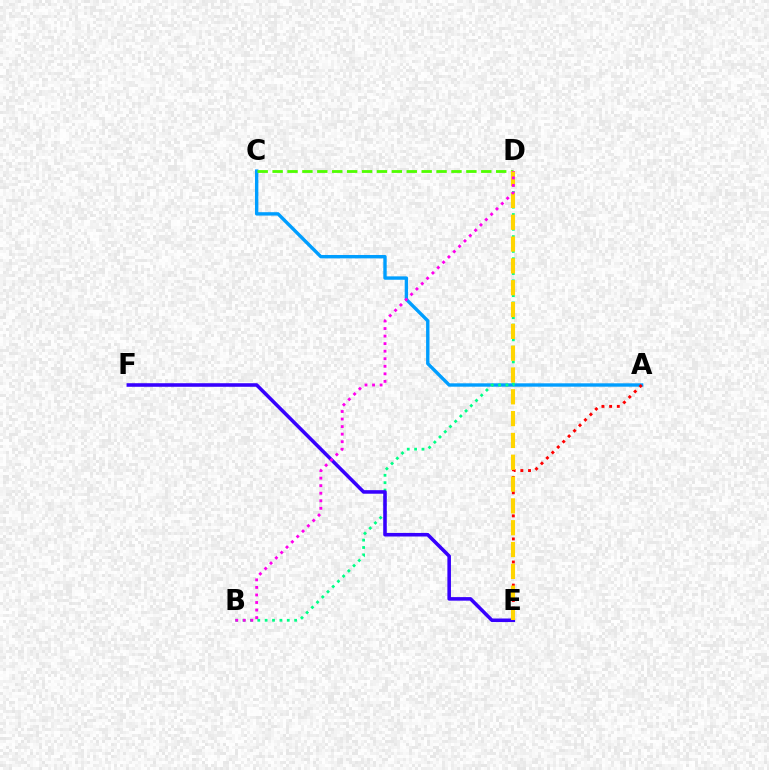{('A', 'C'): [{'color': '#009eff', 'line_style': 'solid', 'thickness': 2.43}], ('B', 'D'): [{'color': '#00ff86', 'line_style': 'dotted', 'thickness': 2.0}, {'color': '#ff00ed', 'line_style': 'dotted', 'thickness': 2.05}], ('C', 'D'): [{'color': '#4fff00', 'line_style': 'dashed', 'thickness': 2.02}], ('A', 'E'): [{'color': '#ff0000', 'line_style': 'dotted', 'thickness': 2.09}], ('E', 'F'): [{'color': '#3700ff', 'line_style': 'solid', 'thickness': 2.56}], ('D', 'E'): [{'color': '#ffd500', 'line_style': 'dashed', 'thickness': 2.96}]}